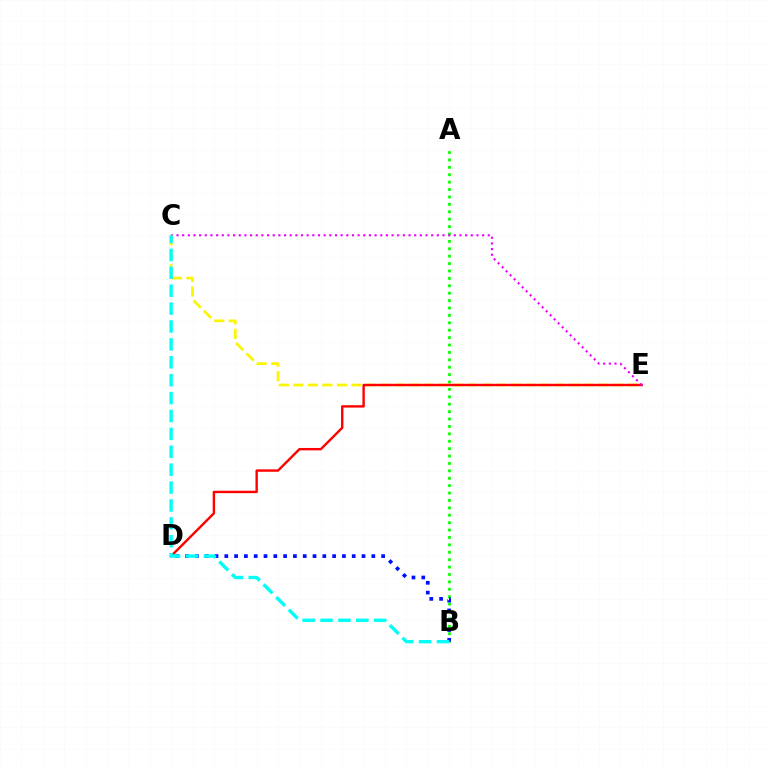{('A', 'B'): [{'color': '#08ff00', 'line_style': 'dotted', 'thickness': 2.01}], ('C', 'E'): [{'color': '#fcf500', 'line_style': 'dashed', 'thickness': 1.97}, {'color': '#ee00ff', 'line_style': 'dotted', 'thickness': 1.54}], ('D', 'E'): [{'color': '#ff0000', 'line_style': 'solid', 'thickness': 1.73}], ('B', 'D'): [{'color': '#0010ff', 'line_style': 'dotted', 'thickness': 2.66}], ('B', 'C'): [{'color': '#00fff6', 'line_style': 'dashed', 'thickness': 2.43}]}